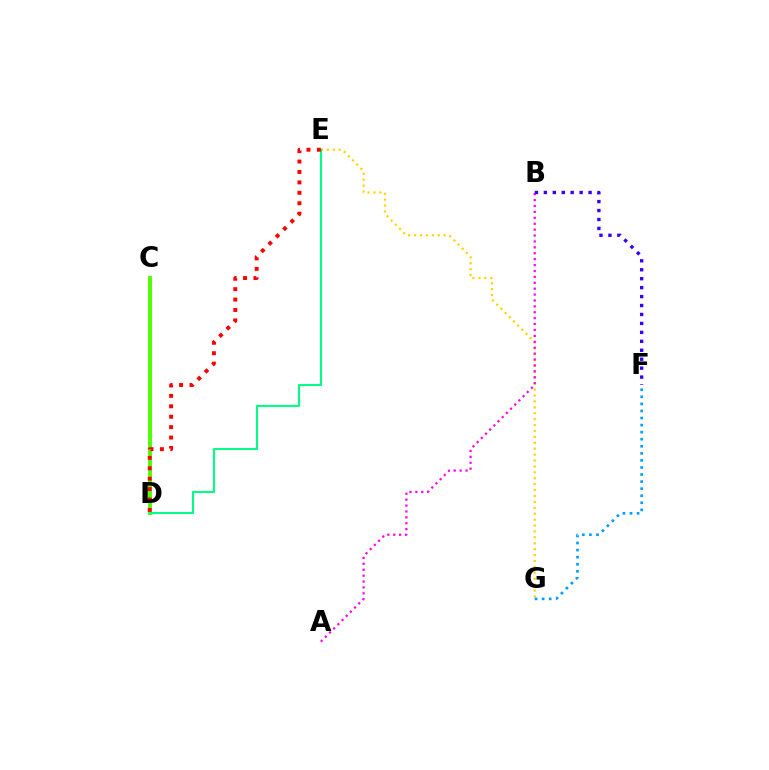{('C', 'D'): [{'color': '#4fff00', 'line_style': 'solid', 'thickness': 2.81}], ('E', 'G'): [{'color': '#ffd500', 'line_style': 'dotted', 'thickness': 1.61}], ('A', 'B'): [{'color': '#ff00ed', 'line_style': 'dotted', 'thickness': 1.6}], ('F', 'G'): [{'color': '#009eff', 'line_style': 'dotted', 'thickness': 1.92}], ('B', 'F'): [{'color': '#3700ff', 'line_style': 'dotted', 'thickness': 2.43}], ('D', 'E'): [{'color': '#00ff86', 'line_style': 'solid', 'thickness': 1.51}, {'color': '#ff0000', 'line_style': 'dotted', 'thickness': 2.83}]}